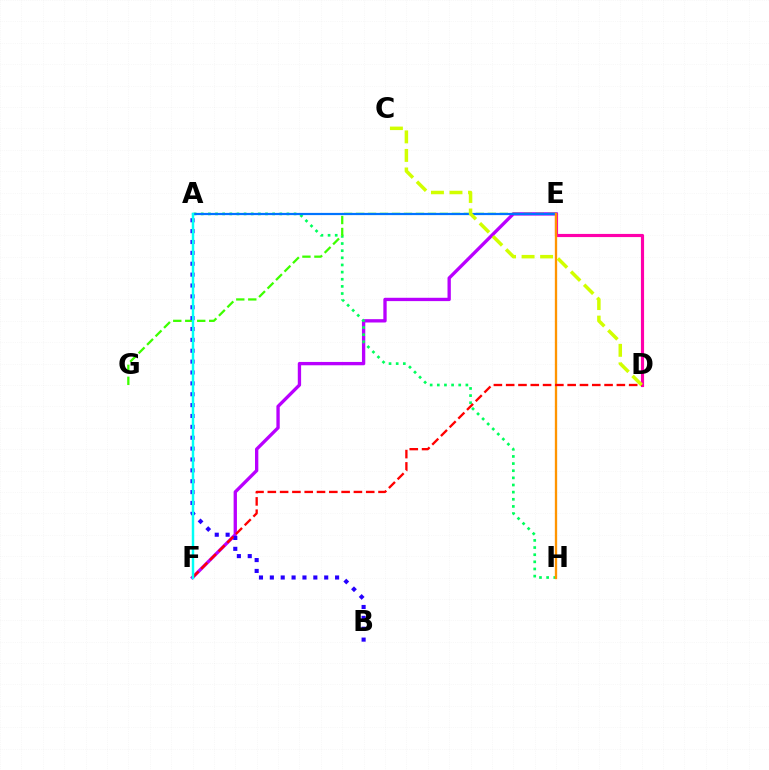{('E', 'F'): [{'color': '#b900ff', 'line_style': 'solid', 'thickness': 2.4}], ('D', 'E'): [{'color': '#ff00ac', 'line_style': 'solid', 'thickness': 2.27}], ('A', 'H'): [{'color': '#00ff5c', 'line_style': 'dotted', 'thickness': 1.94}], ('E', 'G'): [{'color': '#3dff00', 'line_style': 'dashed', 'thickness': 1.63}], ('A', 'E'): [{'color': '#0074ff', 'line_style': 'solid', 'thickness': 1.59}], ('E', 'H'): [{'color': '#ff9400', 'line_style': 'solid', 'thickness': 1.68}], ('A', 'B'): [{'color': '#2500ff', 'line_style': 'dotted', 'thickness': 2.95}], ('D', 'F'): [{'color': '#ff0000', 'line_style': 'dashed', 'thickness': 1.67}], ('C', 'D'): [{'color': '#d1ff00', 'line_style': 'dashed', 'thickness': 2.52}], ('A', 'F'): [{'color': '#00fff6', 'line_style': 'solid', 'thickness': 1.77}]}